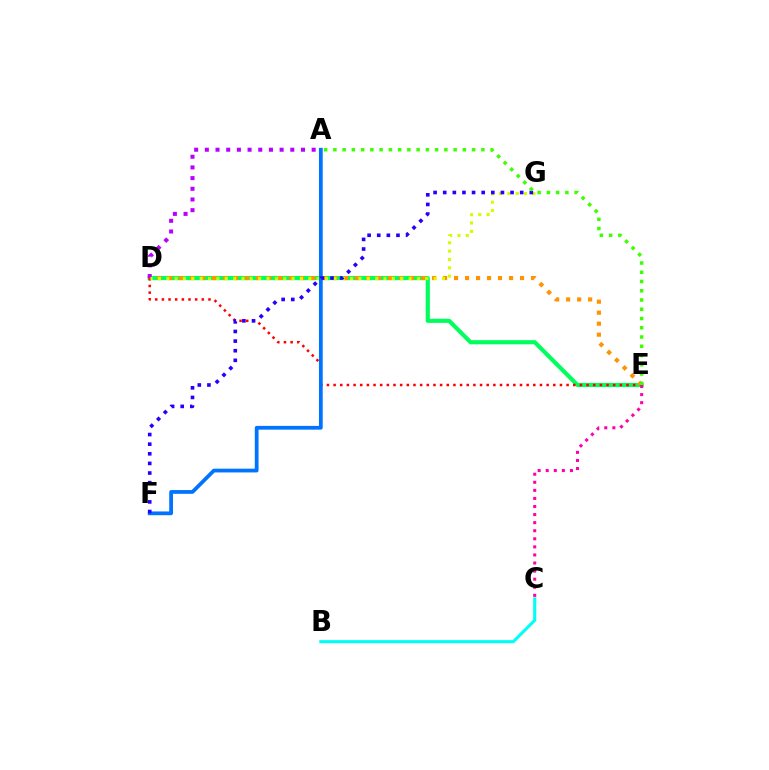{('D', 'E'): [{'color': '#00ff5c', 'line_style': 'solid', 'thickness': 2.98}, {'color': '#ff0000', 'line_style': 'dotted', 'thickness': 1.81}, {'color': '#ff9400', 'line_style': 'dotted', 'thickness': 2.99}], ('A', 'D'): [{'color': '#b900ff', 'line_style': 'dotted', 'thickness': 2.9}], ('D', 'G'): [{'color': '#d1ff00', 'line_style': 'dotted', 'thickness': 2.27}], ('A', 'F'): [{'color': '#0074ff', 'line_style': 'solid', 'thickness': 2.71}], ('C', 'E'): [{'color': '#ff00ac', 'line_style': 'dotted', 'thickness': 2.19}], ('B', 'C'): [{'color': '#00fff6', 'line_style': 'solid', 'thickness': 2.23}], ('F', 'G'): [{'color': '#2500ff', 'line_style': 'dotted', 'thickness': 2.61}], ('A', 'E'): [{'color': '#3dff00', 'line_style': 'dotted', 'thickness': 2.51}]}